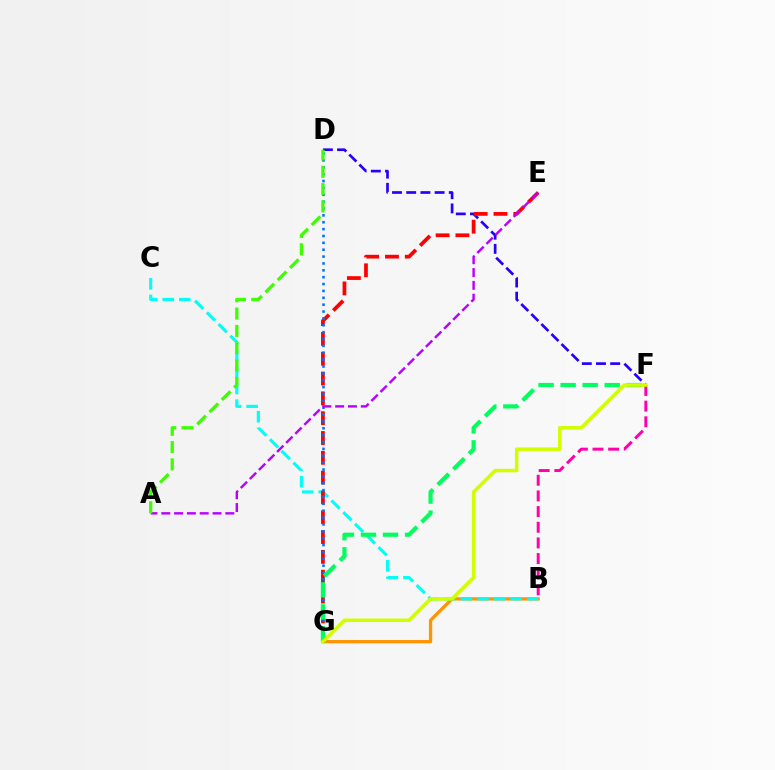{('D', 'F'): [{'color': '#2500ff', 'line_style': 'dashed', 'thickness': 1.93}], ('B', 'G'): [{'color': '#ff9400', 'line_style': 'solid', 'thickness': 2.34}], ('B', 'C'): [{'color': '#00fff6', 'line_style': 'dashed', 'thickness': 2.25}], ('E', 'G'): [{'color': '#ff0000', 'line_style': 'dashed', 'thickness': 2.69}], ('D', 'G'): [{'color': '#0074ff', 'line_style': 'dotted', 'thickness': 1.87}], ('A', 'E'): [{'color': '#b900ff', 'line_style': 'dashed', 'thickness': 1.74}], ('F', 'G'): [{'color': '#00ff5c', 'line_style': 'dashed', 'thickness': 2.99}, {'color': '#d1ff00', 'line_style': 'solid', 'thickness': 2.53}], ('B', 'F'): [{'color': '#ff00ac', 'line_style': 'dashed', 'thickness': 2.13}], ('A', 'D'): [{'color': '#3dff00', 'line_style': 'dashed', 'thickness': 2.35}]}